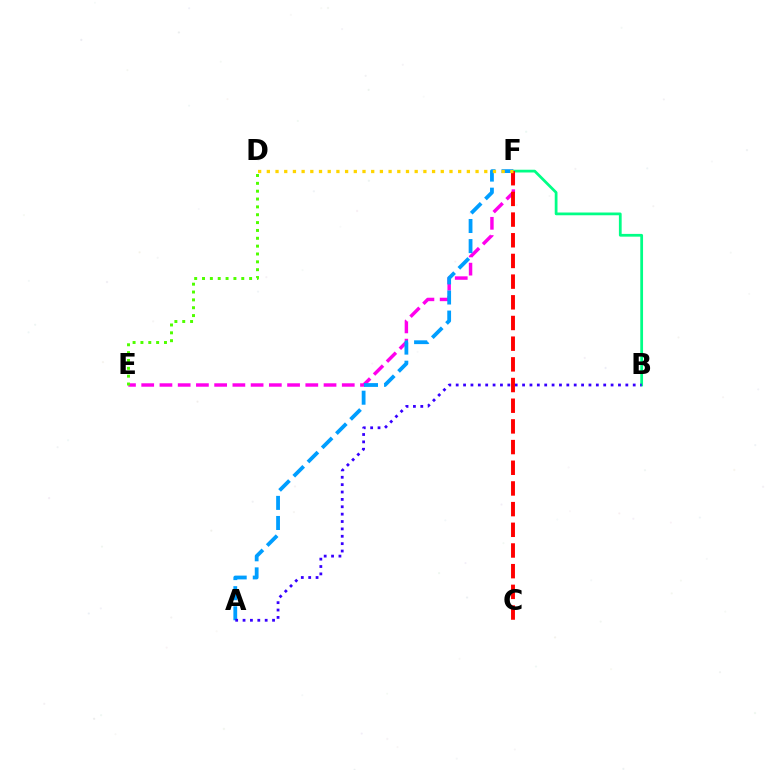{('E', 'F'): [{'color': '#ff00ed', 'line_style': 'dashed', 'thickness': 2.48}], ('B', 'F'): [{'color': '#00ff86', 'line_style': 'solid', 'thickness': 1.98}], ('A', 'F'): [{'color': '#009eff', 'line_style': 'dashed', 'thickness': 2.73}], ('D', 'E'): [{'color': '#4fff00', 'line_style': 'dotted', 'thickness': 2.13}], ('A', 'B'): [{'color': '#3700ff', 'line_style': 'dotted', 'thickness': 2.0}], ('C', 'F'): [{'color': '#ff0000', 'line_style': 'dashed', 'thickness': 2.81}], ('D', 'F'): [{'color': '#ffd500', 'line_style': 'dotted', 'thickness': 2.36}]}